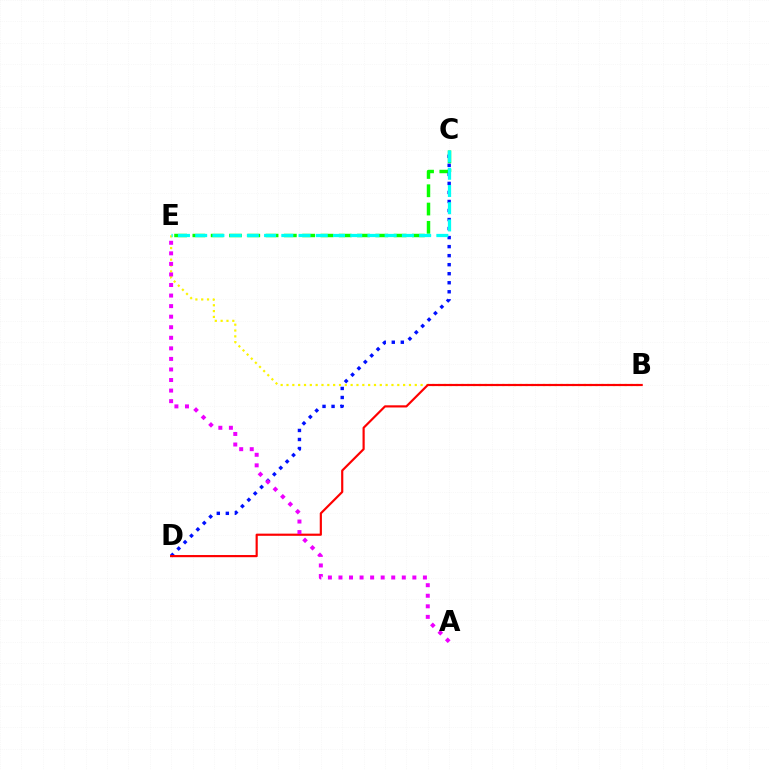{('C', 'E'): [{'color': '#08ff00', 'line_style': 'dashed', 'thickness': 2.48}, {'color': '#00fff6', 'line_style': 'dashed', 'thickness': 2.34}], ('B', 'E'): [{'color': '#fcf500', 'line_style': 'dotted', 'thickness': 1.58}], ('C', 'D'): [{'color': '#0010ff', 'line_style': 'dotted', 'thickness': 2.45}], ('B', 'D'): [{'color': '#ff0000', 'line_style': 'solid', 'thickness': 1.56}], ('A', 'E'): [{'color': '#ee00ff', 'line_style': 'dotted', 'thickness': 2.87}]}